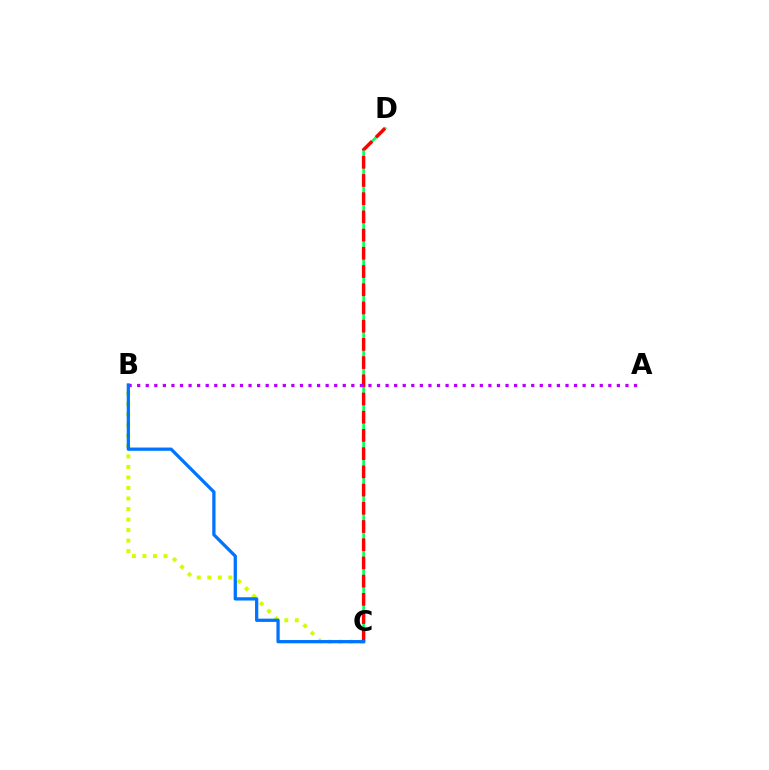{('B', 'C'): [{'color': '#d1ff00', 'line_style': 'dotted', 'thickness': 2.86}, {'color': '#0074ff', 'line_style': 'solid', 'thickness': 2.35}], ('C', 'D'): [{'color': '#00ff5c', 'line_style': 'solid', 'thickness': 1.89}, {'color': '#ff0000', 'line_style': 'dashed', 'thickness': 2.47}], ('A', 'B'): [{'color': '#b900ff', 'line_style': 'dotted', 'thickness': 2.33}]}